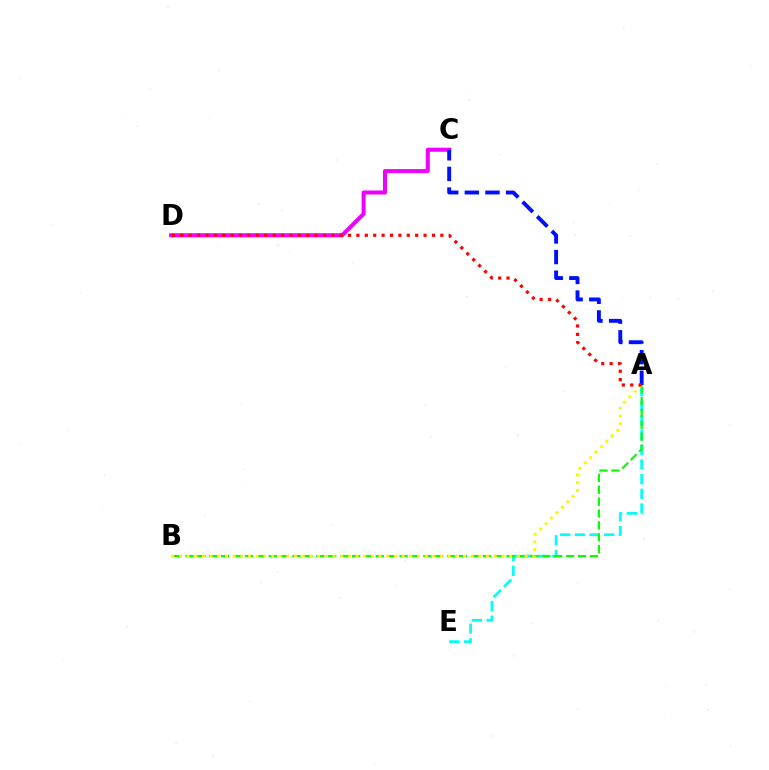{('C', 'D'): [{'color': '#ee00ff', 'line_style': 'solid', 'thickness': 2.9}], ('A', 'E'): [{'color': '#00fff6', 'line_style': 'dashed', 'thickness': 1.99}], ('A', 'B'): [{'color': '#08ff00', 'line_style': 'dashed', 'thickness': 1.62}, {'color': '#fcf500', 'line_style': 'dotted', 'thickness': 2.09}], ('A', 'C'): [{'color': '#0010ff', 'line_style': 'dashed', 'thickness': 2.8}], ('A', 'D'): [{'color': '#ff0000', 'line_style': 'dotted', 'thickness': 2.28}]}